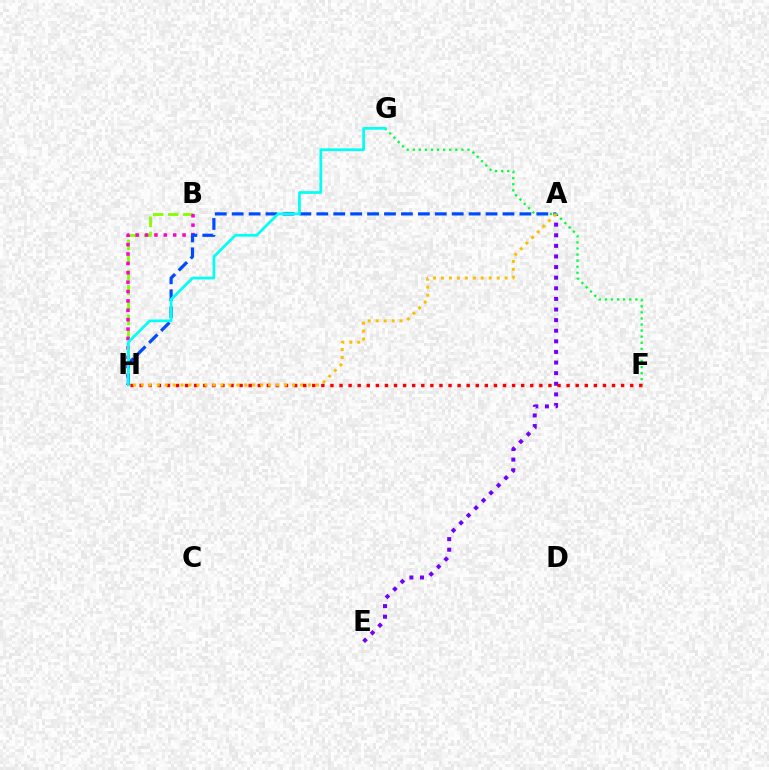{('B', 'H'): [{'color': '#84ff00', 'line_style': 'dashed', 'thickness': 2.04}, {'color': '#ff00cf', 'line_style': 'dotted', 'thickness': 2.55}], ('A', 'E'): [{'color': '#7200ff', 'line_style': 'dotted', 'thickness': 2.88}], ('F', 'G'): [{'color': '#00ff39', 'line_style': 'dotted', 'thickness': 1.65}], ('A', 'H'): [{'color': '#004bff', 'line_style': 'dashed', 'thickness': 2.3}, {'color': '#ffbd00', 'line_style': 'dotted', 'thickness': 2.16}], ('F', 'H'): [{'color': '#ff0000', 'line_style': 'dotted', 'thickness': 2.47}], ('G', 'H'): [{'color': '#00fff6', 'line_style': 'solid', 'thickness': 1.95}]}